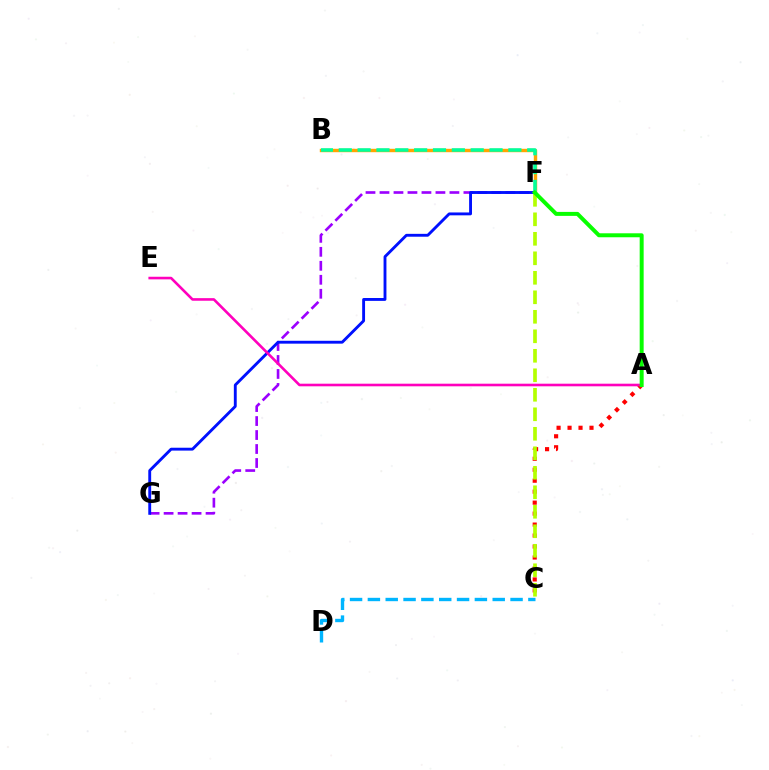{('A', 'C'): [{'color': '#ff0000', 'line_style': 'dotted', 'thickness': 2.98}], ('F', 'G'): [{'color': '#9b00ff', 'line_style': 'dashed', 'thickness': 1.9}, {'color': '#0010ff', 'line_style': 'solid', 'thickness': 2.07}], ('B', 'F'): [{'color': '#ffa500', 'line_style': 'solid', 'thickness': 2.45}, {'color': '#00ff9d', 'line_style': 'dashed', 'thickness': 2.56}], ('A', 'E'): [{'color': '#ff00bd', 'line_style': 'solid', 'thickness': 1.88}], ('C', 'D'): [{'color': '#00b5ff', 'line_style': 'dashed', 'thickness': 2.42}], ('C', 'F'): [{'color': '#b3ff00', 'line_style': 'dashed', 'thickness': 2.65}], ('A', 'F'): [{'color': '#08ff00', 'line_style': 'solid', 'thickness': 2.86}]}